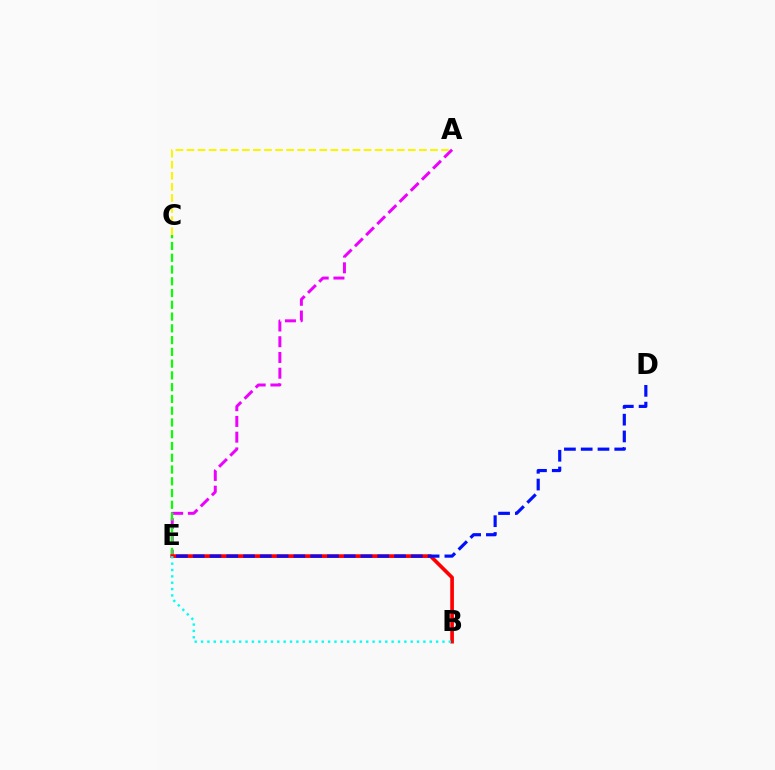{('A', 'E'): [{'color': '#ee00ff', 'line_style': 'dashed', 'thickness': 2.14}], ('C', 'E'): [{'color': '#08ff00', 'line_style': 'dashed', 'thickness': 1.6}], ('B', 'E'): [{'color': '#ff0000', 'line_style': 'solid', 'thickness': 2.64}, {'color': '#00fff6', 'line_style': 'dotted', 'thickness': 1.73}], ('A', 'C'): [{'color': '#fcf500', 'line_style': 'dashed', 'thickness': 1.5}], ('D', 'E'): [{'color': '#0010ff', 'line_style': 'dashed', 'thickness': 2.28}]}